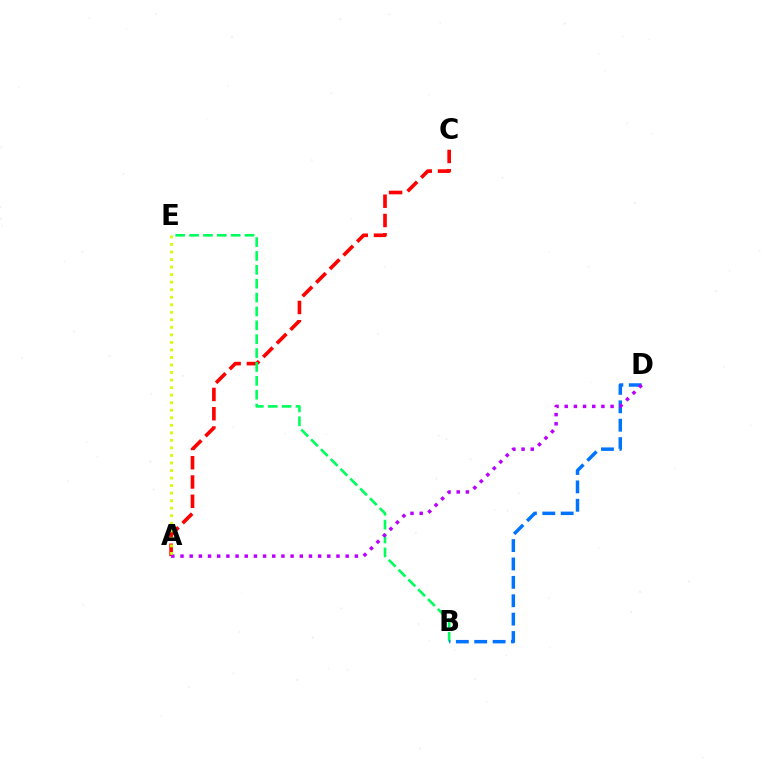{('A', 'C'): [{'color': '#ff0000', 'line_style': 'dashed', 'thickness': 2.62}], ('B', 'E'): [{'color': '#00ff5c', 'line_style': 'dashed', 'thickness': 1.89}], ('B', 'D'): [{'color': '#0074ff', 'line_style': 'dashed', 'thickness': 2.5}], ('A', 'D'): [{'color': '#b900ff', 'line_style': 'dotted', 'thickness': 2.49}], ('A', 'E'): [{'color': '#d1ff00', 'line_style': 'dotted', 'thickness': 2.05}]}